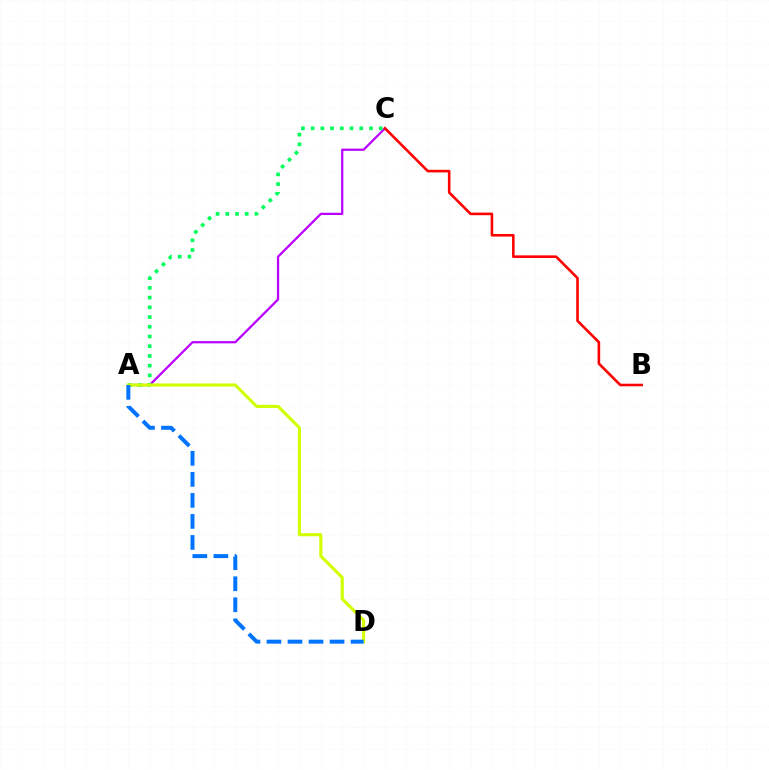{('A', 'C'): [{'color': '#b900ff', 'line_style': 'solid', 'thickness': 1.62}, {'color': '#00ff5c', 'line_style': 'dotted', 'thickness': 2.64}], ('A', 'D'): [{'color': '#d1ff00', 'line_style': 'solid', 'thickness': 2.23}, {'color': '#0074ff', 'line_style': 'dashed', 'thickness': 2.86}], ('B', 'C'): [{'color': '#ff0000', 'line_style': 'solid', 'thickness': 1.87}]}